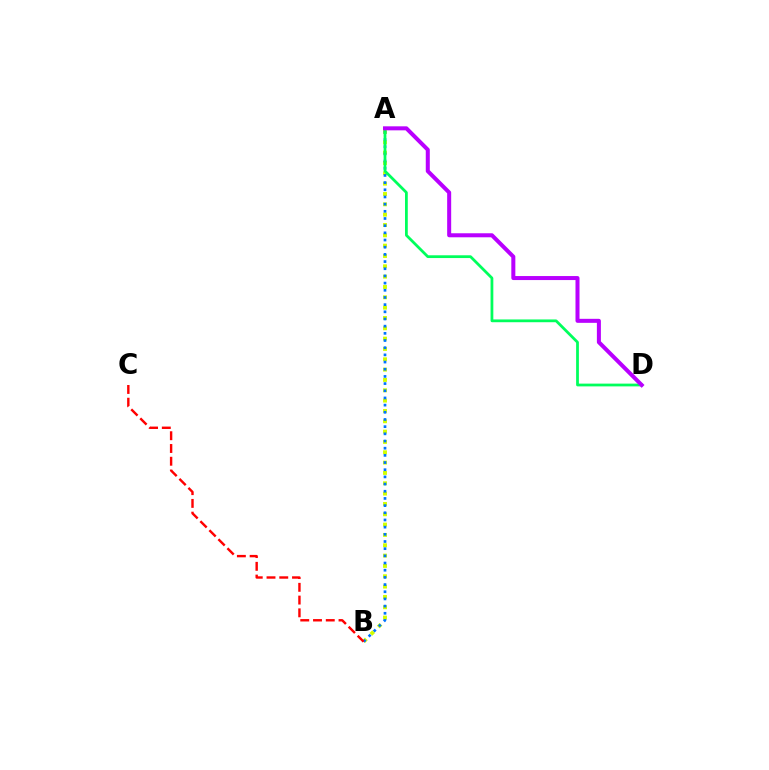{('A', 'B'): [{'color': '#d1ff00', 'line_style': 'dotted', 'thickness': 2.81}, {'color': '#0074ff', 'line_style': 'dotted', 'thickness': 1.95}], ('B', 'C'): [{'color': '#ff0000', 'line_style': 'dashed', 'thickness': 1.73}], ('A', 'D'): [{'color': '#00ff5c', 'line_style': 'solid', 'thickness': 1.99}, {'color': '#b900ff', 'line_style': 'solid', 'thickness': 2.89}]}